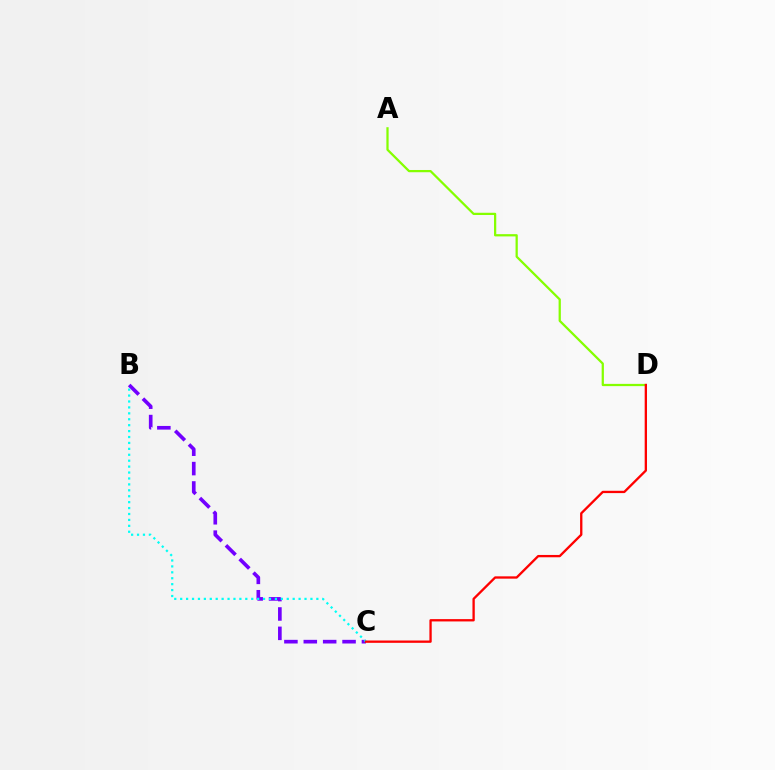{('A', 'D'): [{'color': '#84ff00', 'line_style': 'solid', 'thickness': 1.62}], ('B', 'C'): [{'color': '#7200ff', 'line_style': 'dashed', 'thickness': 2.63}, {'color': '#00fff6', 'line_style': 'dotted', 'thickness': 1.61}], ('C', 'D'): [{'color': '#ff0000', 'line_style': 'solid', 'thickness': 1.67}]}